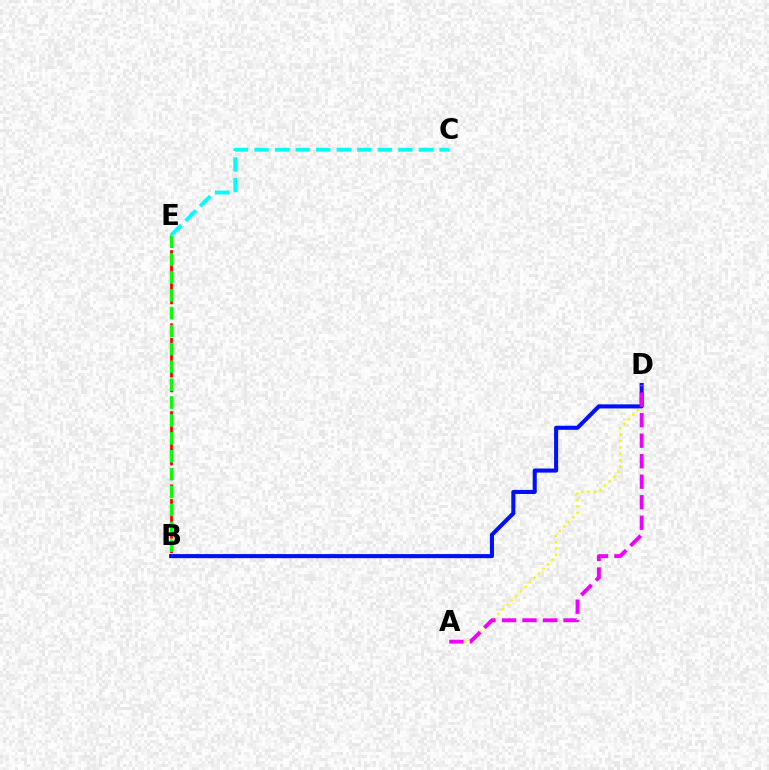{('A', 'D'): [{'color': '#fcf500', 'line_style': 'dotted', 'thickness': 1.73}, {'color': '#ee00ff', 'line_style': 'dashed', 'thickness': 2.79}], ('B', 'D'): [{'color': '#0010ff', 'line_style': 'solid', 'thickness': 2.93}], ('B', 'E'): [{'color': '#ff0000', 'line_style': 'dashed', 'thickness': 1.99}, {'color': '#08ff00', 'line_style': 'dashed', 'thickness': 2.43}], ('C', 'E'): [{'color': '#00fff6', 'line_style': 'dashed', 'thickness': 2.79}]}